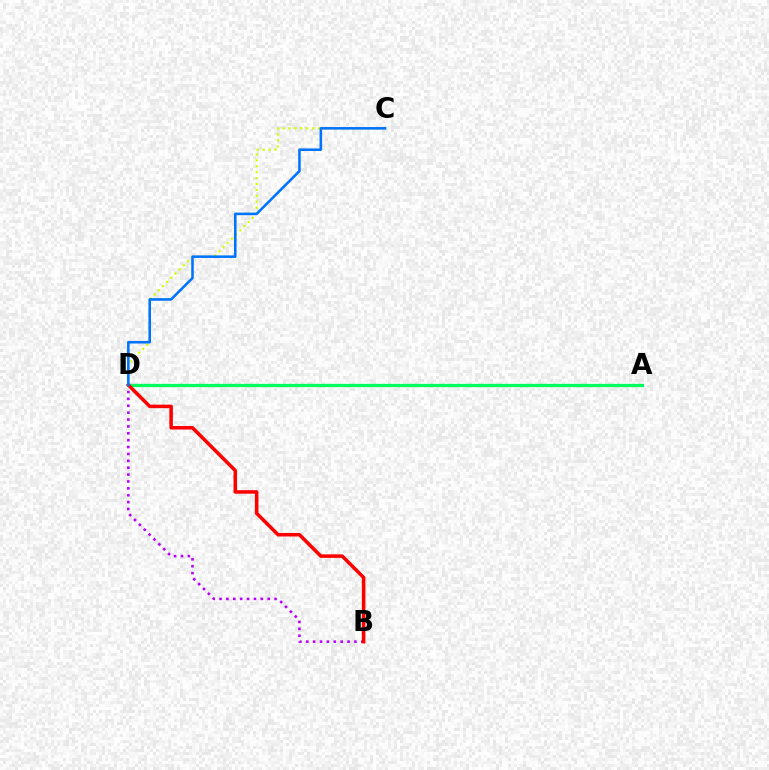{('C', 'D'): [{'color': '#d1ff00', 'line_style': 'dotted', 'thickness': 1.6}, {'color': '#0074ff', 'line_style': 'solid', 'thickness': 1.85}], ('B', 'D'): [{'color': '#b900ff', 'line_style': 'dotted', 'thickness': 1.87}, {'color': '#ff0000', 'line_style': 'solid', 'thickness': 2.54}], ('A', 'D'): [{'color': '#00ff5c', 'line_style': 'solid', 'thickness': 2.37}]}